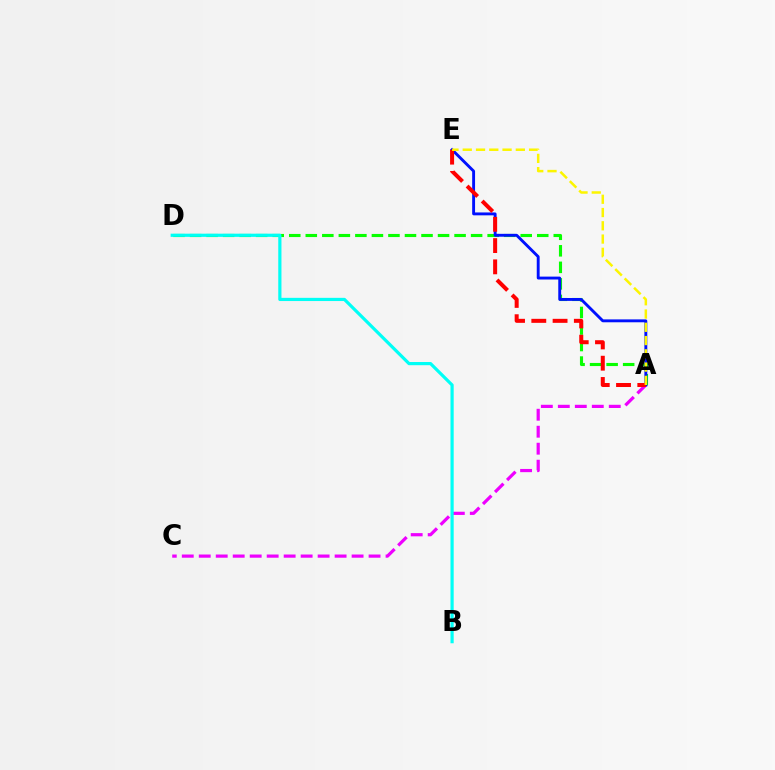{('A', 'C'): [{'color': '#ee00ff', 'line_style': 'dashed', 'thickness': 2.31}], ('A', 'D'): [{'color': '#08ff00', 'line_style': 'dashed', 'thickness': 2.25}], ('A', 'E'): [{'color': '#0010ff', 'line_style': 'solid', 'thickness': 2.08}, {'color': '#ff0000', 'line_style': 'dashed', 'thickness': 2.89}, {'color': '#fcf500', 'line_style': 'dashed', 'thickness': 1.8}], ('B', 'D'): [{'color': '#00fff6', 'line_style': 'solid', 'thickness': 2.3}]}